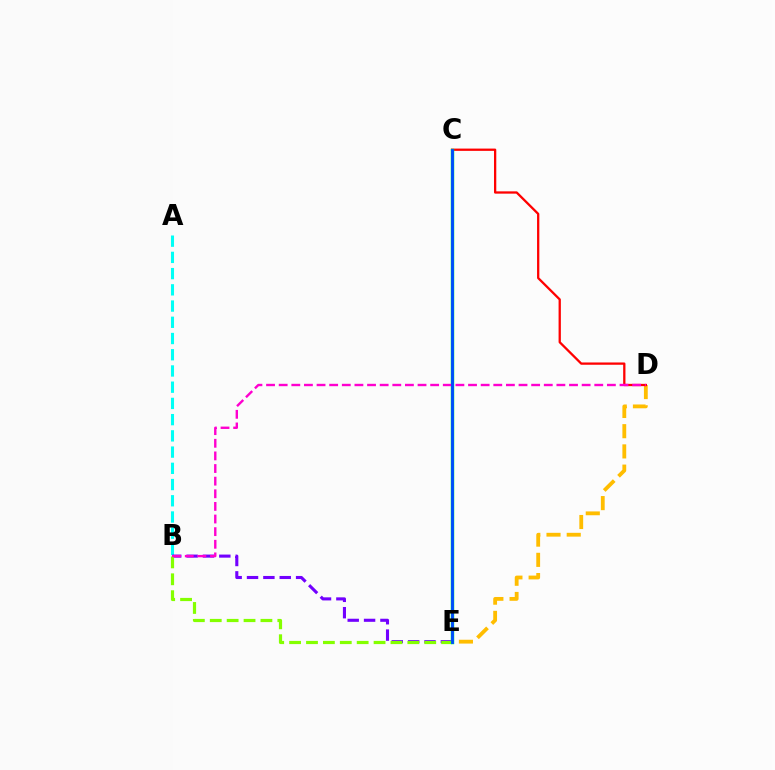{('A', 'B'): [{'color': '#00fff6', 'line_style': 'dashed', 'thickness': 2.2}], ('D', 'E'): [{'color': '#ffbd00', 'line_style': 'dashed', 'thickness': 2.75}], ('C', 'D'): [{'color': '#ff0000', 'line_style': 'solid', 'thickness': 1.65}], ('B', 'E'): [{'color': '#7200ff', 'line_style': 'dashed', 'thickness': 2.22}, {'color': '#84ff00', 'line_style': 'dashed', 'thickness': 2.29}], ('C', 'E'): [{'color': '#00ff39', 'line_style': 'solid', 'thickness': 2.49}, {'color': '#004bff', 'line_style': 'solid', 'thickness': 2.06}], ('B', 'D'): [{'color': '#ff00cf', 'line_style': 'dashed', 'thickness': 1.71}]}